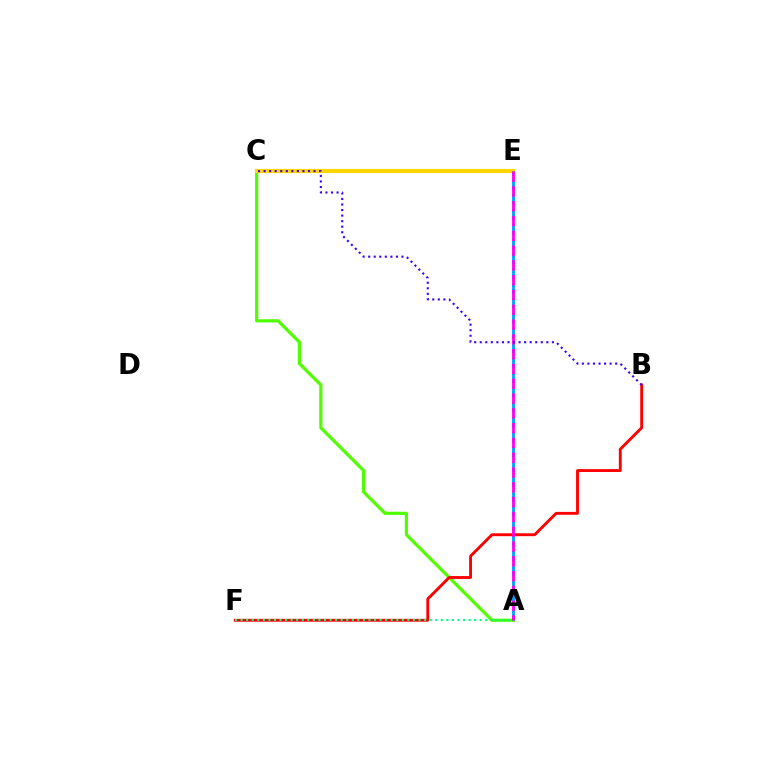{('A', 'C'): [{'color': '#4fff00', 'line_style': 'solid', 'thickness': 2.29}], ('C', 'E'): [{'color': '#ffd500', 'line_style': 'solid', 'thickness': 3.0}], ('A', 'E'): [{'color': '#009eff', 'line_style': 'dashed', 'thickness': 2.02}, {'color': '#ff00ed', 'line_style': 'dashed', 'thickness': 2.01}], ('B', 'F'): [{'color': '#ff0000', 'line_style': 'solid', 'thickness': 2.07}], ('A', 'F'): [{'color': '#00ff86', 'line_style': 'dotted', 'thickness': 1.51}], ('B', 'C'): [{'color': '#3700ff', 'line_style': 'dotted', 'thickness': 1.51}]}